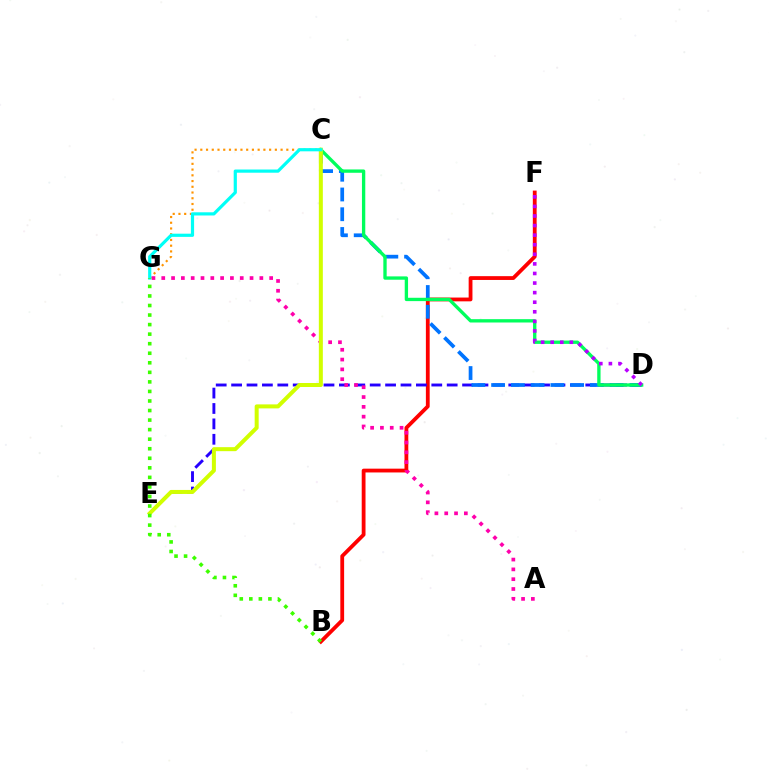{('B', 'F'): [{'color': '#ff0000', 'line_style': 'solid', 'thickness': 2.74}], ('C', 'G'): [{'color': '#ff9400', 'line_style': 'dotted', 'thickness': 1.56}, {'color': '#00fff6', 'line_style': 'solid', 'thickness': 2.3}], ('D', 'E'): [{'color': '#2500ff', 'line_style': 'dashed', 'thickness': 2.09}], ('C', 'D'): [{'color': '#0074ff', 'line_style': 'dashed', 'thickness': 2.68}, {'color': '#00ff5c', 'line_style': 'solid', 'thickness': 2.4}], ('A', 'G'): [{'color': '#ff00ac', 'line_style': 'dotted', 'thickness': 2.67}], ('C', 'E'): [{'color': '#d1ff00', 'line_style': 'solid', 'thickness': 2.88}], ('D', 'F'): [{'color': '#b900ff', 'line_style': 'dotted', 'thickness': 2.6}], ('B', 'G'): [{'color': '#3dff00', 'line_style': 'dotted', 'thickness': 2.59}]}